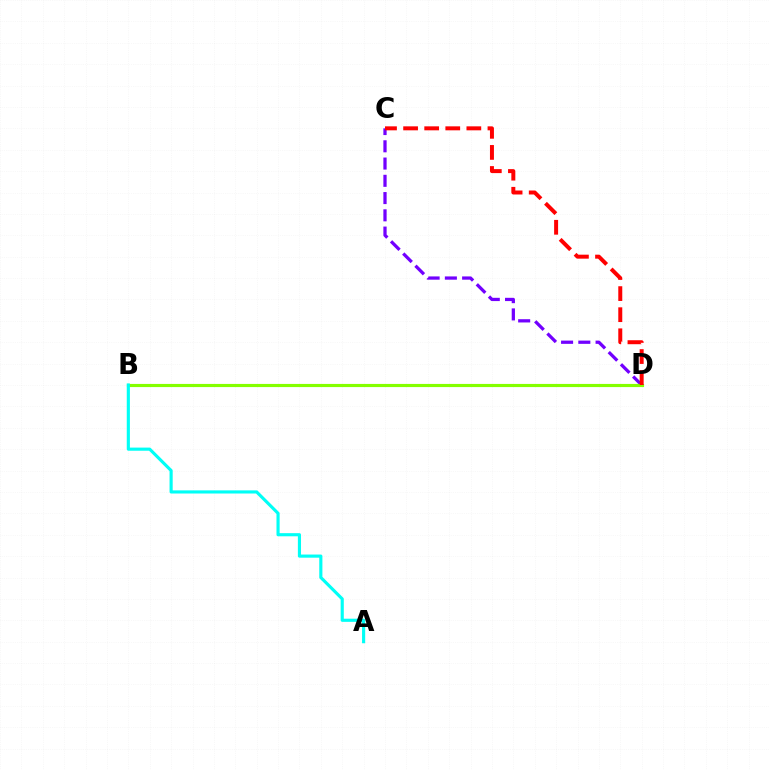{('C', 'D'): [{'color': '#7200ff', 'line_style': 'dashed', 'thickness': 2.34}, {'color': '#ff0000', 'line_style': 'dashed', 'thickness': 2.86}], ('B', 'D'): [{'color': '#84ff00', 'line_style': 'solid', 'thickness': 2.27}], ('A', 'B'): [{'color': '#00fff6', 'line_style': 'solid', 'thickness': 2.26}]}